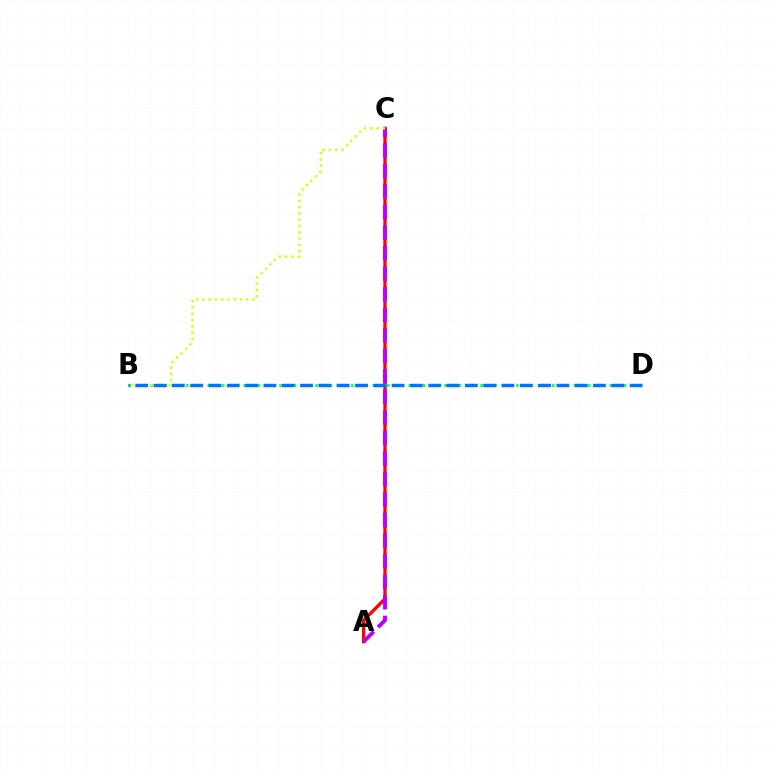{('A', 'C'): [{'color': '#ff0000', 'line_style': 'solid', 'thickness': 2.38}, {'color': '#b900ff', 'line_style': 'dashed', 'thickness': 2.79}], ('B', 'D'): [{'color': '#00ff5c', 'line_style': 'dotted', 'thickness': 1.95}, {'color': '#0074ff', 'line_style': 'dashed', 'thickness': 2.49}], ('B', 'C'): [{'color': '#d1ff00', 'line_style': 'dotted', 'thickness': 1.71}]}